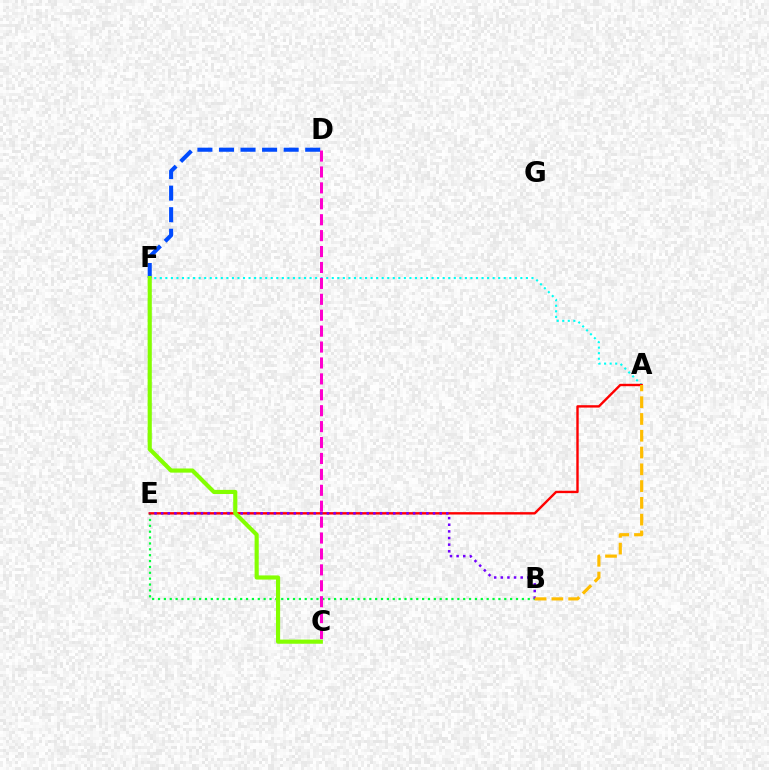{('B', 'E'): [{'color': '#00ff39', 'line_style': 'dotted', 'thickness': 1.59}, {'color': '#7200ff', 'line_style': 'dotted', 'thickness': 1.8}], ('A', 'F'): [{'color': '#00fff6', 'line_style': 'dotted', 'thickness': 1.51}], ('A', 'E'): [{'color': '#ff0000', 'line_style': 'solid', 'thickness': 1.72}], ('D', 'F'): [{'color': '#004bff', 'line_style': 'dashed', 'thickness': 2.93}], ('A', 'B'): [{'color': '#ffbd00', 'line_style': 'dashed', 'thickness': 2.28}], ('C', 'F'): [{'color': '#84ff00', 'line_style': 'solid', 'thickness': 2.99}], ('C', 'D'): [{'color': '#ff00cf', 'line_style': 'dashed', 'thickness': 2.16}]}